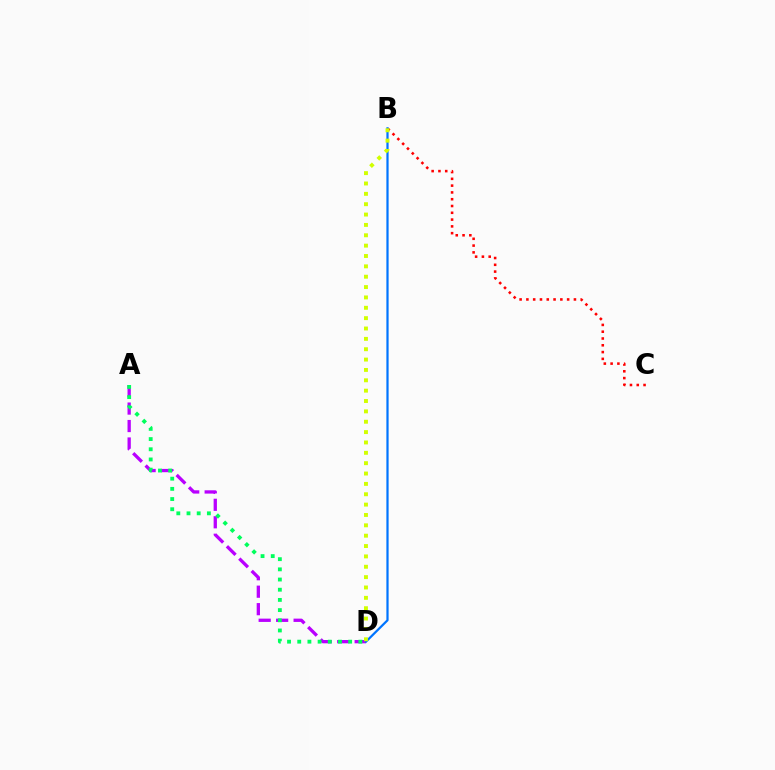{('B', 'C'): [{'color': '#ff0000', 'line_style': 'dotted', 'thickness': 1.85}], ('A', 'D'): [{'color': '#b900ff', 'line_style': 'dashed', 'thickness': 2.37}, {'color': '#00ff5c', 'line_style': 'dotted', 'thickness': 2.77}], ('B', 'D'): [{'color': '#0074ff', 'line_style': 'solid', 'thickness': 1.6}, {'color': '#d1ff00', 'line_style': 'dotted', 'thickness': 2.81}]}